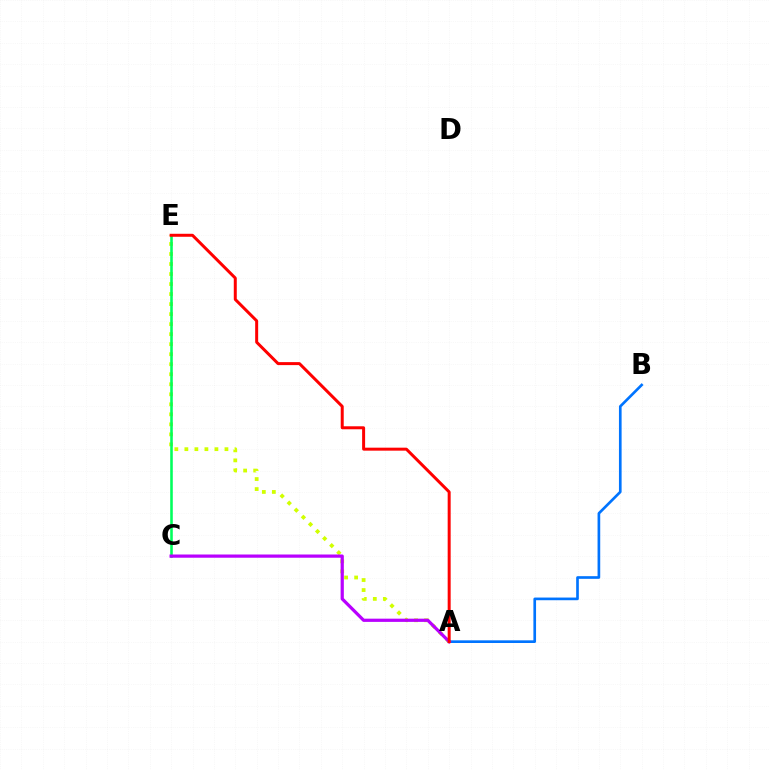{('A', 'E'): [{'color': '#d1ff00', 'line_style': 'dotted', 'thickness': 2.72}, {'color': '#ff0000', 'line_style': 'solid', 'thickness': 2.15}], ('C', 'E'): [{'color': '#00ff5c', 'line_style': 'solid', 'thickness': 1.86}], ('A', 'B'): [{'color': '#0074ff', 'line_style': 'solid', 'thickness': 1.92}], ('A', 'C'): [{'color': '#b900ff', 'line_style': 'solid', 'thickness': 2.32}]}